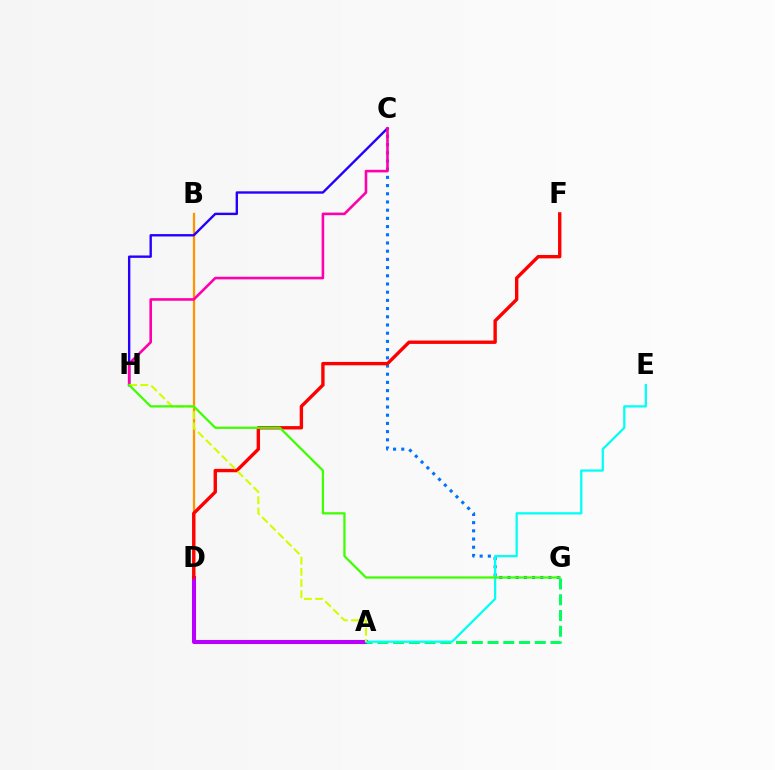{('B', 'D'): [{'color': '#ff9400', 'line_style': 'solid', 'thickness': 1.64}], ('C', 'G'): [{'color': '#0074ff', 'line_style': 'dotted', 'thickness': 2.23}], ('A', 'D'): [{'color': '#b900ff', 'line_style': 'solid', 'thickness': 2.92}], ('A', 'G'): [{'color': '#00ff5c', 'line_style': 'dashed', 'thickness': 2.14}], ('C', 'H'): [{'color': '#2500ff', 'line_style': 'solid', 'thickness': 1.72}, {'color': '#ff00ac', 'line_style': 'solid', 'thickness': 1.87}], ('A', 'E'): [{'color': '#00fff6', 'line_style': 'solid', 'thickness': 1.62}], ('D', 'F'): [{'color': '#ff0000', 'line_style': 'solid', 'thickness': 2.43}], ('A', 'H'): [{'color': '#d1ff00', 'line_style': 'dashed', 'thickness': 1.52}], ('G', 'H'): [{'color': '#3dff00', 'line_style': 'solid', 'thickness': 1.62}]}